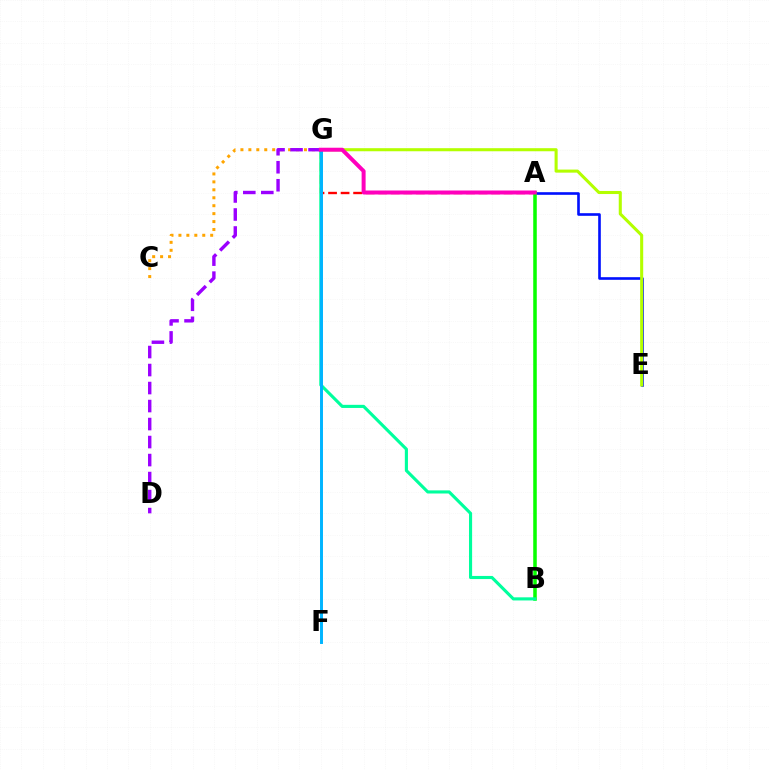{('A', 'E'): [{'color': '#0010ff', 'line_style': 'solid', 'thickness': 1.89}], ('A', 'G'): [{'color': '#ff0000', 'line_style': 'dashed', 'thickness': 1.7}, {'color': '#ff00bd', 'line_style': 'solid', 'thickness': 2.87}], ('E', 'G'): [{'color': '#b3ff00', 'line_style': 'solid', 'thickness': 2.21}], ('A', 'B'): [{'color': '#08ff00', 'line_style': 'solid', 'thickness': 2.55}], ('C', 'G'): [{'color': '#ffa500', 'line_style': 'dotted', 'thickness': 2.16}], ('B', 'G'): [{'color': '#00ff9d', 'line_style': 'solid', 'thickness': 2.25}], ('D', 'G'): [{'color': '#9b00ff', 'line_style': 'dashed', 'thickness': 2.45}], ('F', 'G'): [{'color': '#00b5ff', 'line_style': 'solid', 'thickness': 2.12}]}